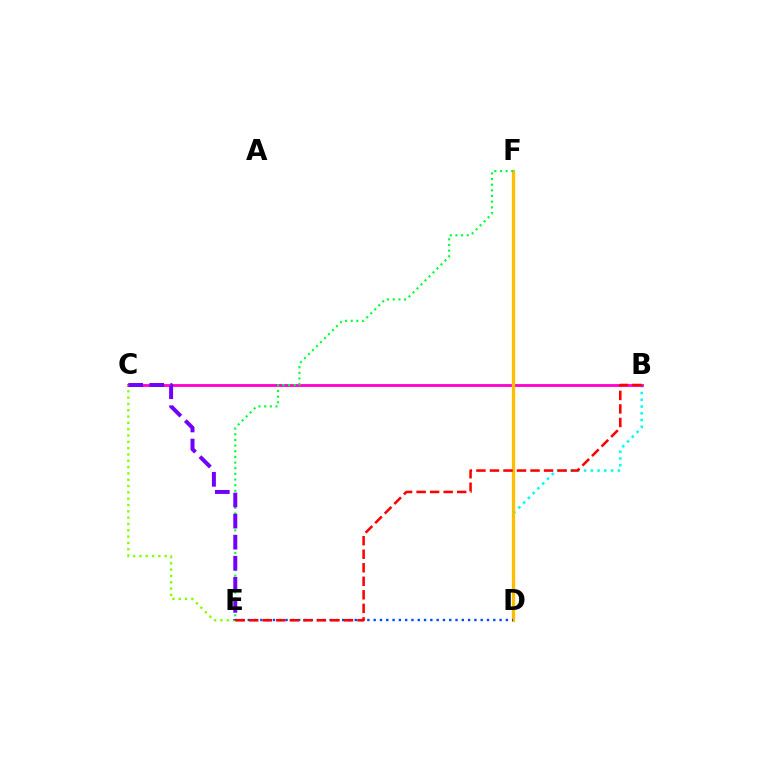{('B', 'D'): [{'color': '#00fff6', 'line_style': 'dotted', 'thickness': 1.84}], ('B', 'C'): [{'color': '#ff00cf', 'line_style': 'solid', 'thickness': 2.02}], ('D', 'F'): [{'color': '#ffbd00', 'line_style': 'solid', 'thickness': 2.35}], ('D', 'E'): [{'color': '#004bff', 'line_style': 'dotted', 'thickness': 1.71}], ('E', 'F'): [{'color': '#00ff39', 'line_style': 'dotted', 'thickness': 1.54}], ('C', 'E'): [{'color': '#84ff00', 'line_style': 'dotted', 'thickness': 1.72}, {'color': '#7200ff', 'line_style': 'dashed', 'thickness': 2.86}], ('B', 'E'): [{'color': '#ff0000', 'line_style': 'dashed', 'thickness': 1.84}]}